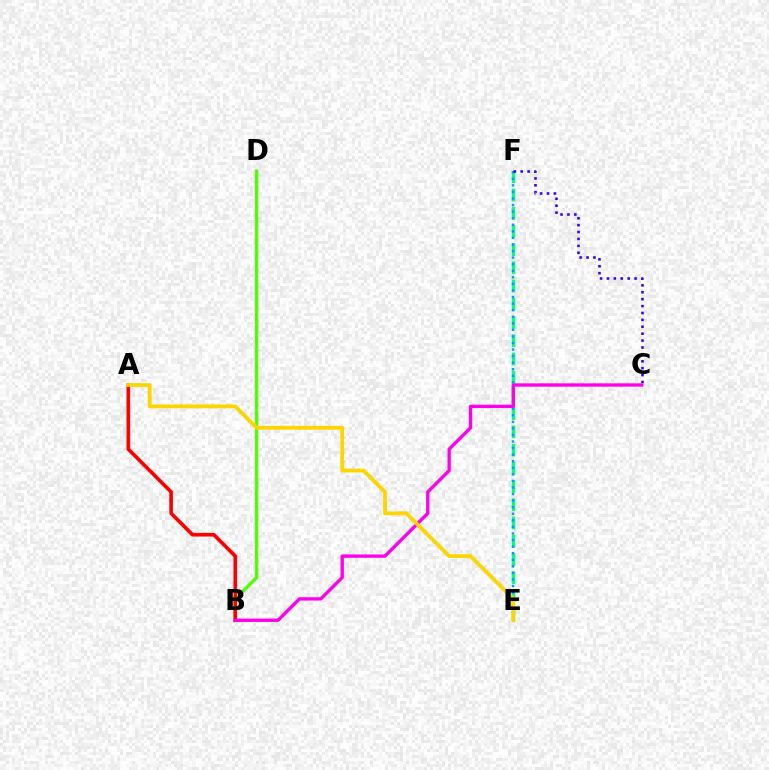{('B', 'D'): [{'color': '#4fff00', 'line_style': 'solid', 'thickness': 2.4}], ('A', 'B'): [{'color': '#ff0000', 'line_style': 'solid', 'thickness': 2.62}], ('E', 'F'): [{'color': '#00ff86', 'line_style': 'dashed', 'thickness': 2.48}, {'color': '#009eff', 'line_style': 'dotted', 'thickness': 1.78}], ('C', 'F'): [{'color': '#3700ff', 'line_style': 'dotted', 'thickness': 1.88}], ('B', 'C'): [{'color': '#ff00ed', 'line_style': 'solid', 'thickness': 2.41}], ('A', 'E'): [{'color': '#ffd500', 'line_style': 'solid', 'thickness': 2.73}]}